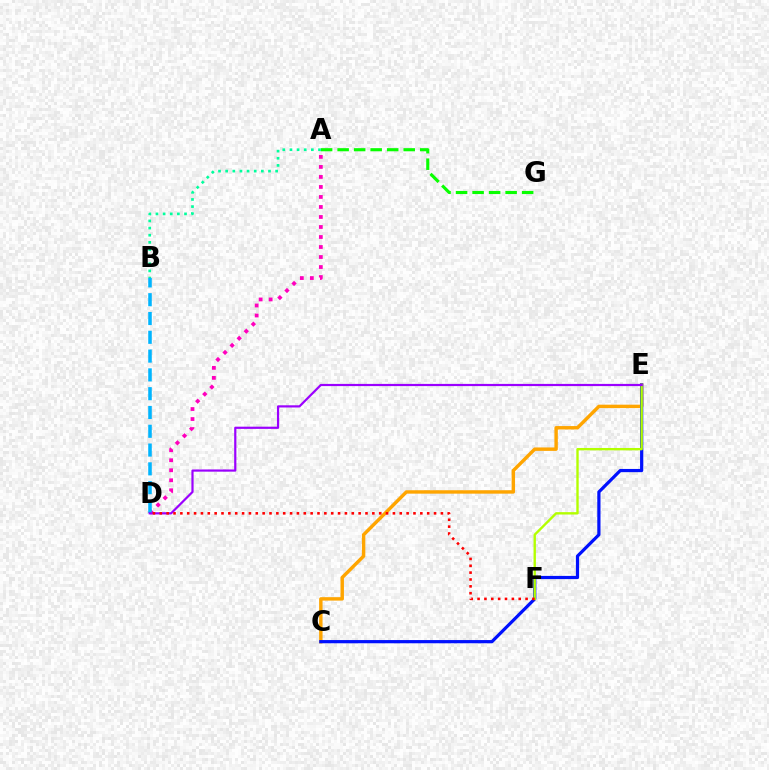{('C', 'E'): [{'color': '#ffa500', 'line_style': 'solid', 'thickness': 2.47}, {'color': '#0010ff', 'line_style': 'solid', 'thickness': 2.31}], ('E', 'F'): [{'color': '#b3ff00', 'line_style': 'solid', 'thickness': 1.71}], ('A', 'G'): [{'color': '#08ff00', 'line_style': 'dashed', 'thickness': 2.24}], ('A', 'D'): [{'color': '#ff00bd', 'line_style': 'dotted', 'thickness': 2.72}], ('A', 'B'): [{'color': '#00ff9d', 'line_style': 'dotted', 'thickness': 1.94}], ('B', 'D'): [{'color': '#00b5ff', 'line_style': 'dashed', 'thickness': 2.55}], ('D', 'E'): [{'color': '#9b00ff', 'line_style': 'solid', 'thickness': 1.58}], ('D', 'F'): [{'color': '#ff0000', 'line_style': 'dotted', 'thickness': 1.86}]}